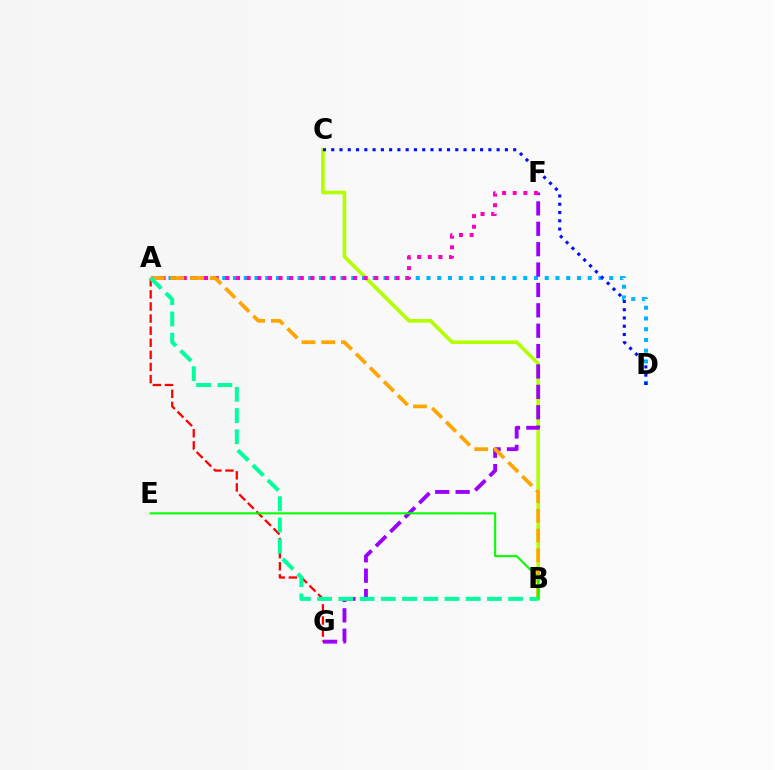{('A', 'G'): [{'color': '#ff0000', 'line_style': 'dashed', 'thickness': 1.64}], ('B', 'C'): [{'color': '#b3ff00', 'line_style': 'solid', 'thickness': 2.62}], ('A', 'D'): [{'color': '#00b5ff', 'line_style': 'dotted', 'thickness': 2.92}], ('F', 'G'): [{'color': '#9b00ff', 'line_style': 'dashed', 'thickness': 2.77}], ('A', 'F'): [{'color': '#ff00bd', 'line_style': 'dotted', 'thickness': 2.89}], ('A', 'B'): [{'color': '#ffa500', 'line_style': 'dashed', 'thickness': 2.68}, {'color': '#00ff9d', 'line_style': 'dashed', 'thickness': 2.88}], ('C', 'D'): [{'color': '#0010ff', 'line_style': 'dotted', 'thickness': 2.25}], ('B', 'E'): [{'color': '#08ff00', 'line_style': 'solid', 'thickness': 1.51}]}